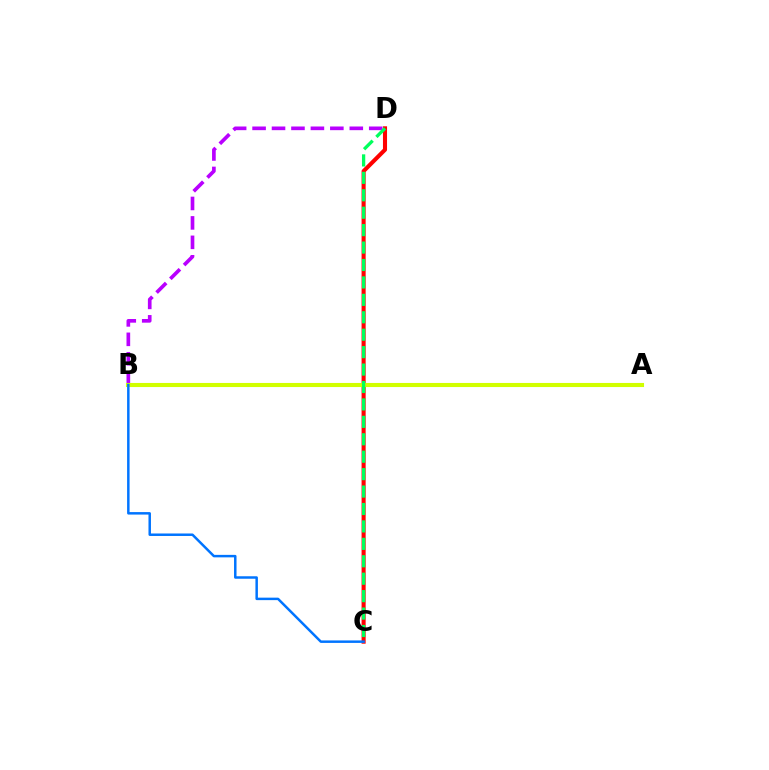{('C', 'D'): [{'color': '#ff0000', 'line_style': 'solid', 'thickness': 2.93}, {'color': '#00ff5c', 'line_style': 'dashed', 'thickness': 2.37}], ('B', 'D'): [{'color': '#b900ff', 'line_style': 'dashed', 'thickness': 2.64}], ('A', 'B'): [{'color': '#d1ff00', 'line_style': 'solid', 'thickness': 2.95}], ('B', 'C'): [{'color': '#0074ff', 'line_style': 'solid', 'thickness': 1.79}]}